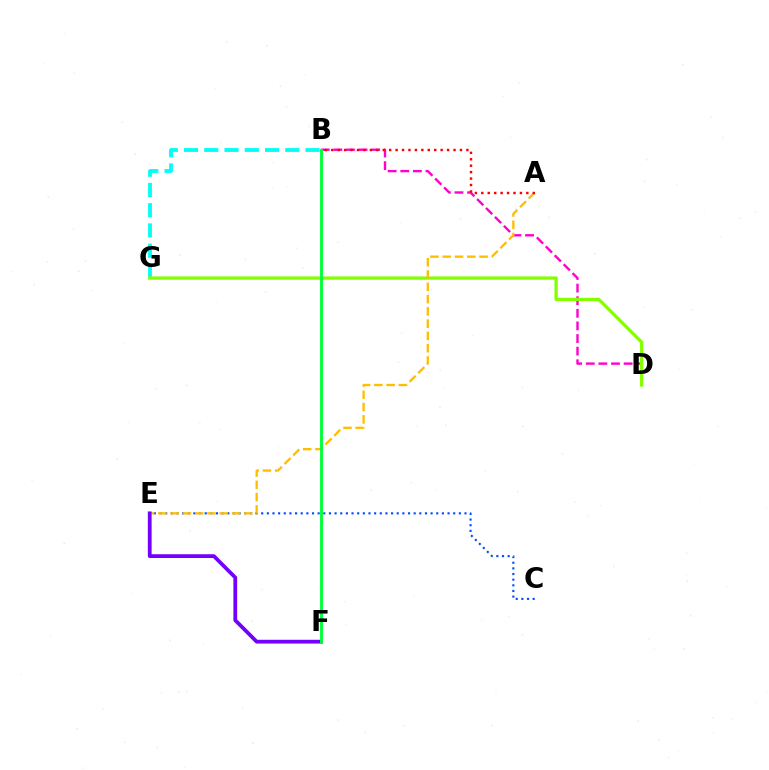{('B', 'D'): [{'color': '#ff00cf', 'line_style': 'dashed', 'thickness': 1.71}], ('C', 'E'): [{'color': '#004bff', 'line_style': 'dotted', 'thickness': 1.53}], ('B', 'G'): [{'color': '#00fff6', 'line_style': 'dashed', 'thickness': 2.75}], ('D', 'G'): [{'color': '#84ff00', 'line_style': 'solid', 'thickness': 2.36}], ('A', 'E'): [{'color': '#ffbd00', 'line_style': 'dashed', 'thickness': 1.67}], ('E', 'F'): [{'color': '#7200ff', 'line_style': 'solid', 'thickness': 2.71}], ('A', 'B'): [{'color': '#ff0000', 'line_style': 'dotted', 'thickness': 1.75}], ('B', 'F'): [{'color': '#00ff39', 'line_style': 'solid', 'thickness': 2.07}]}